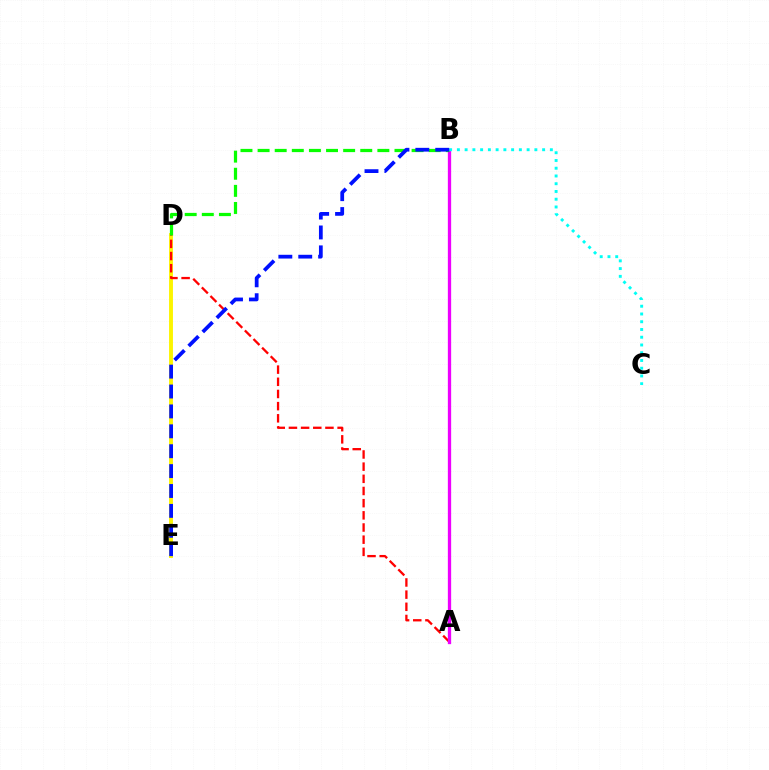{('D', 'E'): [{'color': '#fcf500', 'line_style': 'solid', 'thickness': 2.81}], ('A', 'D'): [{'color': '#ff0000', 'line_style': 'dashed', 'thickness': 1.65}], ('A', 'B'): [{'color': '#ee00ff', 'line_style': 'solid', 'thickness': 2.38}], ('B', 'D'): [{'color': '#08ff00', 'line_style': 'dashed', 'thickness': 2.32}], ('B', 'C'): [{'color': '#00fff6', 'line_style': 'dotted', 'thickness': 2.11}], ('B', 'E'): [{'color': '#0010ff', 'line_style': 'dashed', 'thickness': 2.7}]}